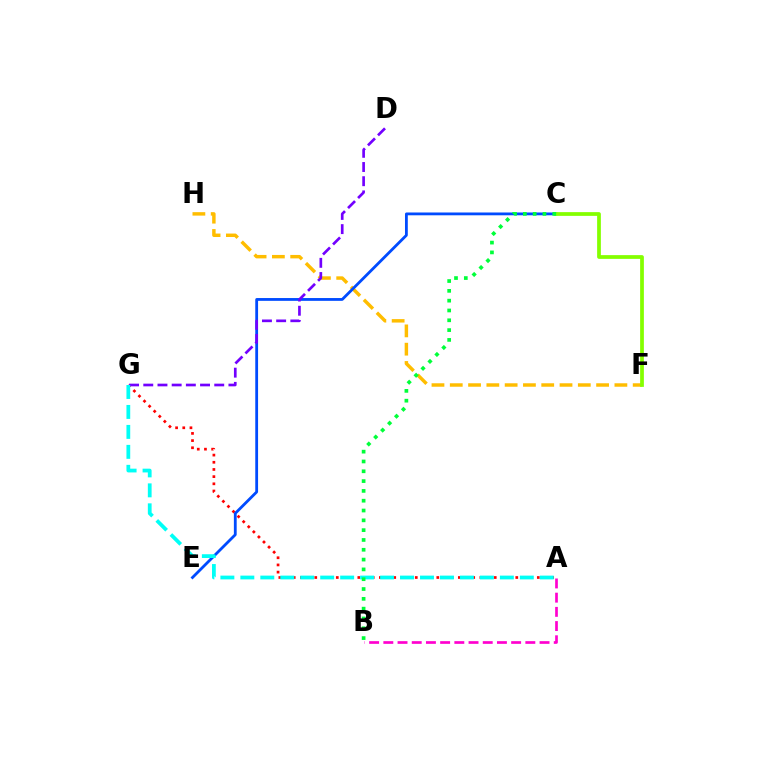{('A', 'G'): [{'color': '#ff0000', 'line_style': 'dotted', 'thickness': 1.95}, {'color': '#00fff6', 'line_style': 'dashed', 'thickness': 2.71}], ('F', 'H'): [{'color': '#ffbd00', 'line_style': 'dashed', 'thickness': 2.48}], ('C', 'E'): [{'color': '#004bff', 'line_style': 'solid', 'thickness': 2.02}], ('D', 'G'): [{'color': '#7200ff', 'line_style': 'dashed', 'thickness': 1.93}], ('C', 'F'): [{'color': '#84ff00', 'line_style': 'solid', 'thickness': 2.7}], ('A', 'B'): [{'color': '#ff00cf', 'line_style': 'dashed', 'thickness': 1.93}], ('B', 'C'): [{'color': '#00ff39', 'line_style': 'dotted', 'thickness': 2.67}]}